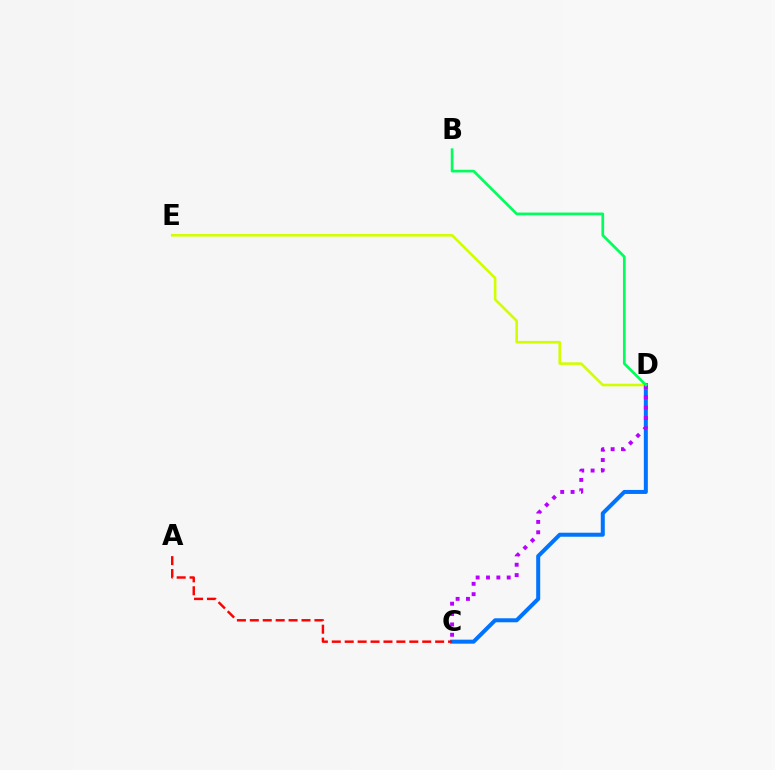{('C', 'D'): [{'color': '#0074ff', 'line_style': 'solid', 'thickness': 2.89}, {'color': '#b900ff', 'line_style': 'dotted', 'thickness': 2.81}], ('A', 'C'): [{'color': '#ff0000', 'line_style': 'dashed', 'thickness': 1.76}], ('D', 'E'): [{'color': '#d1ff00', 'line_style': 'solid', 'thickness': 1.89}], ('B', 'D'): [{'color': '#00ff5c', 'line_style': 'solid', 'thickness': 1.94}]}